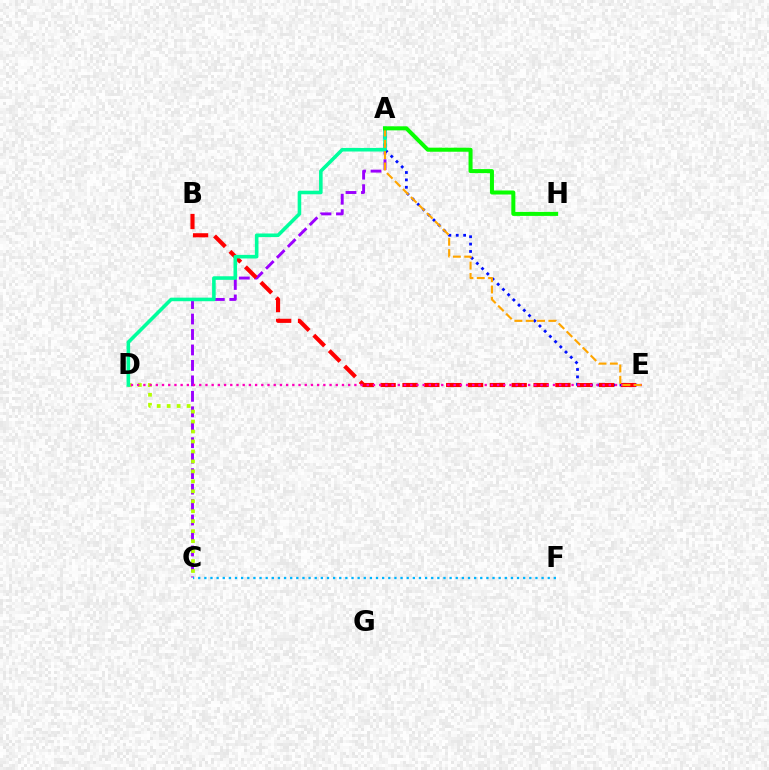{('A', 'C'): [{'color': '#9b00ff', 'line_style': 'dashed', 'thickness': 2.1}], ('A', 'E'): [{'color': '#0010ff', 'line_style': 'dotted', 'thickness': 2.0}, {'color': '#ffa500', 'line_style': 'dashed', 'thickness': 1.54}], ('C', 'D'): [{'color': '#b3ff00', 'line_style': 'dotted', 'thickness': 2.71}], ('B', 'E'): [{'color': '#ff0000', 'line_style': 'dashed', 'thickness': 2.97}], ('A', 'D'): [{'color': '#00ff9d', 'line_style': 'solid', 'thickness': 2.58}], ('D', 'E'): [{'color': '#ff00bd', 'line_style': 'dotted', 'thickness': 1.69}], ('C', 'F'): [{'color': '#00b5ff', 'line_style': 'dotted', 'thickness': 1.67}], ('A', 'H'): [{'color': '#08ff00', 'line_style': 'solid', 'thickness': 2.9}]}